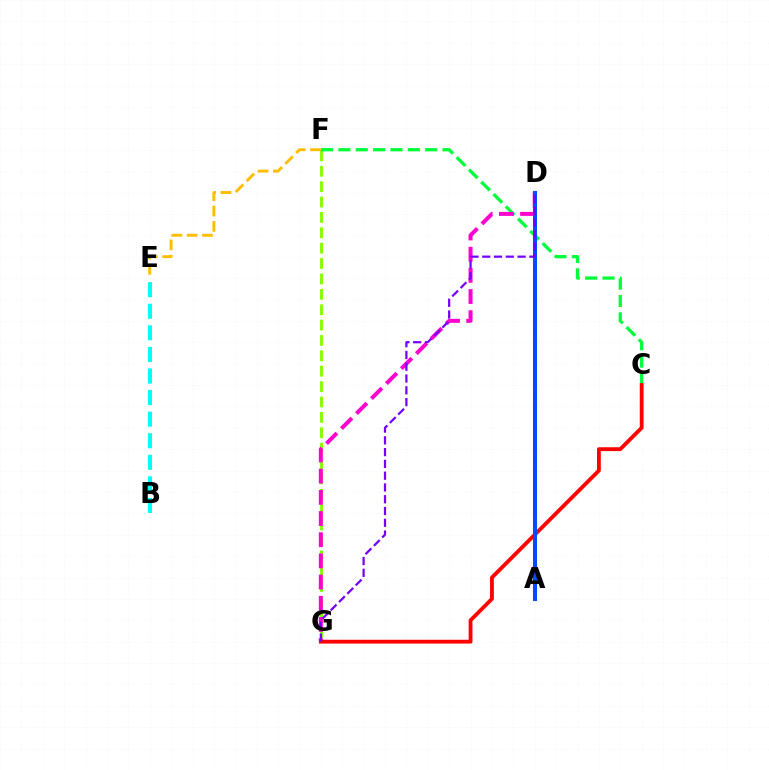{('B', 'E'): [{'color': '#00fff6', 'line_style': 'dashed', 'thickness': 2.93}], ('E', 'F'): [{'color': '#ffbd00', 'line_style': 'dashed', 'thickness': 2.08}], ('F', 'G'): [{'color': '#84ff00', 'line_style': 'dashed', 'thickness': 2.09}], ('C', 'F'): [{'color': '#00ff39', 'line_style': 'dashed', 'thickness': 2.36}], ('D', 'G'): [{'color': '#ff00cf', 'line_style': 'dashed', 'thickness': 2.88}, {'color': '#7200ff', 'line_style': 'dashed', 'thickness': 1.6}], ('C', 'G'): [{'color': '#ff0000', 'line_style': 'solid', 'thickness': 2.76}], ('A', 'D'): [{'color': '#004bff', 'line_style': 'solid', 'thickness': 2.93}]}